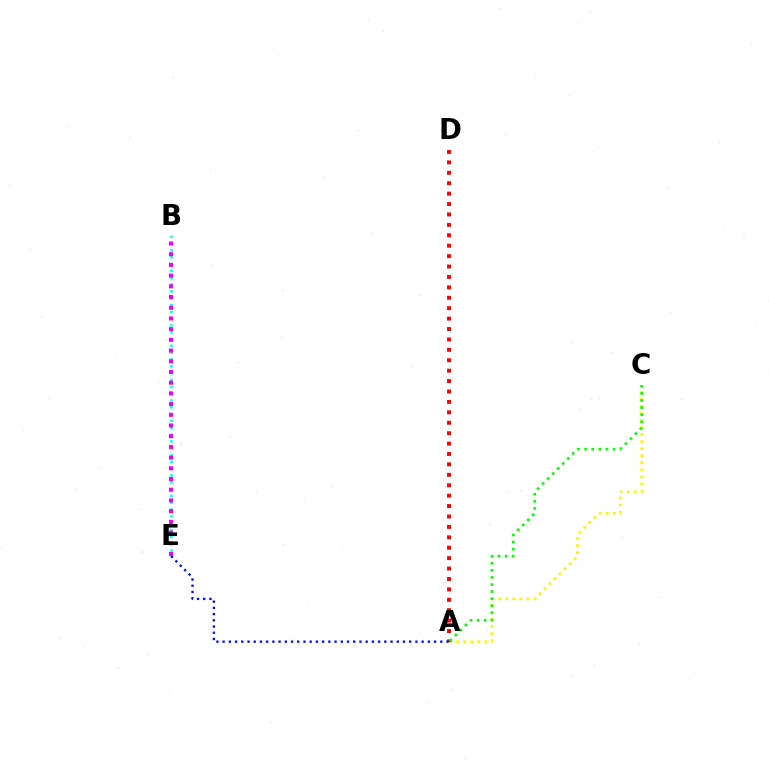{('A', 'C'): [{'color': '#fcf500', 'line_style': 'dotted', 'thickness': 1.92}, {'color': '#08ff00', 'line_style': 'dotted', 'thickness': 1.93}], ('B', 'E'): [{'color': '#00fff6', 'line_style': 'dotted', 'thickness': 1.85}, {'color': '#ee00ff', 'line_style': 'dotted', 'thickness': 2.91}], ('A', 'D'): [{'color': '#ff0000', 'line_style': 'dotted', 'thickness': 2.83}], ('A', 'E'): [{'color': '#0010ff', 'line_style': 'dotted', 'thickness': 1.69}]}